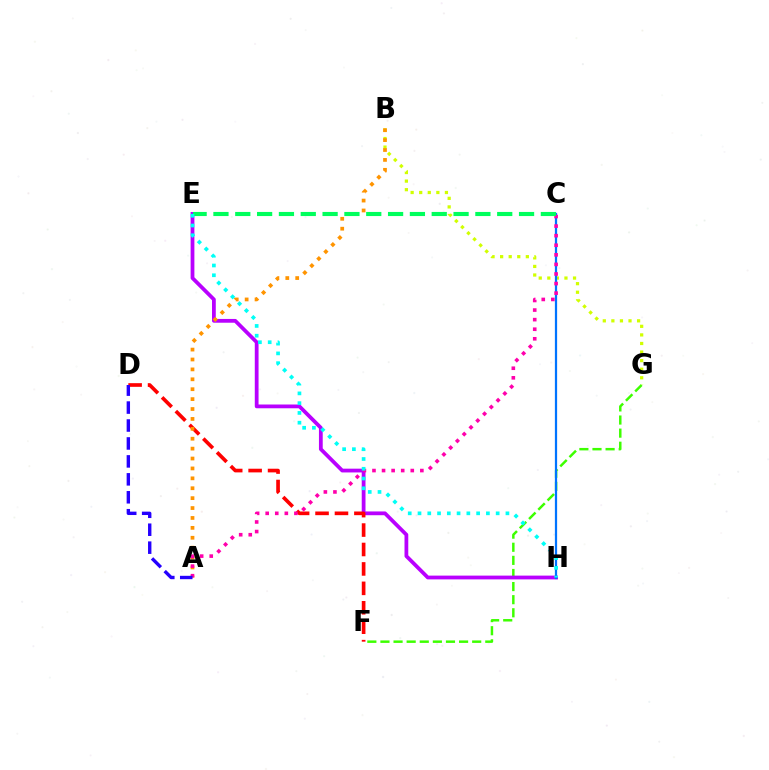{('B', 'G'): [{'color': '#d1ff00', 'line_style': 'dotted', 'thickness': 2.33}], ('F', 'G'): [{'color': '#3dff00', 'line_style': 'dashed', 'thickness': 1.78}], ('E', 'H'): [{'color': '#b900ff', 'line_style': 'solid', 'thickness': 2.72}, {'color': '#00fff6', 'line_style': 'dotted', 'thickness': 2.65}], ('D', 'F'): [{'color': '#ff0000', 'line_style': 'dashed', 'thickness': 2.64}], ('C', 'H'): [{'color': '#0074ff', 'line_style': 'solid', 'thickness': 1.61}], ('A', 'B'): [{'color': '#ff9400', 'line_style': 'dotted', 'thickness': 2.69}], ('A', 'C'): [{'color': '#ff00ac', 'line_style': 'dotted', 'thickness': 2.6}], ('C', 'E'): [{'color': '#00ff5c', 'line_style': 'dashed', 'thickness': 2.97}], ('A', 'D'): [{'color': '#2500ff', 'line_style': 'dashed', 'thickness': 2.44}]}